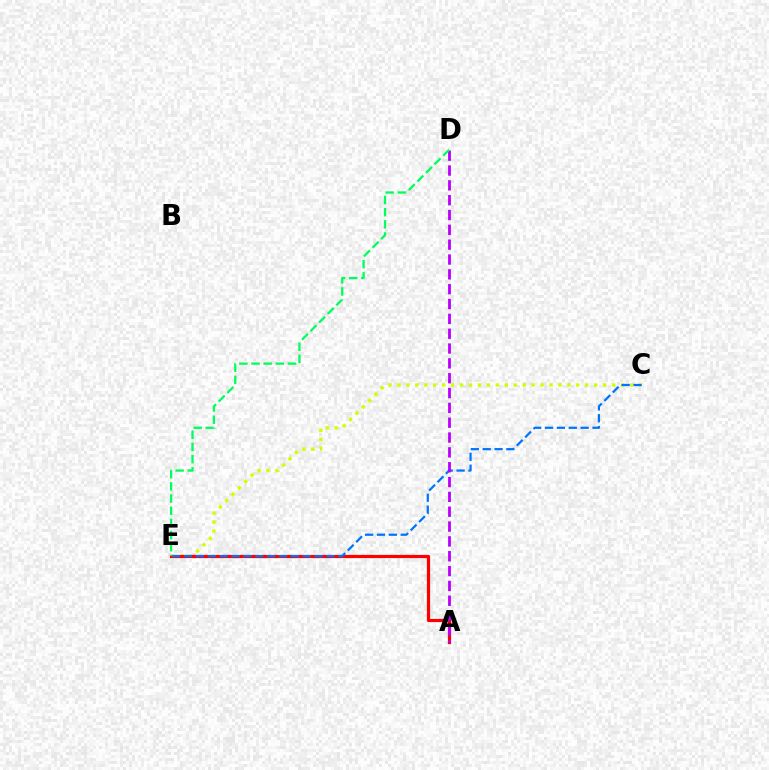{('C', 'E'): [{'color': '#d1ff00', 'line_style': 'dotted', 'thickness': 2.43}, {'color': '#0074ff', 'line_style': 'dashed', 'thickness': 1.61}], ('A', 'E'): [{'color': '#ff0000', 'line_style': 'solid', 'thickness': 2.32}], ('A', 'D'): [{'color': '#b900ff', 'line_style': 'dashed', 'thickness': 2.02}], ('D', 'E'): [{'color': '#00ff5c', 'line_style': 'dashed', 'thickness': 1.65}]}